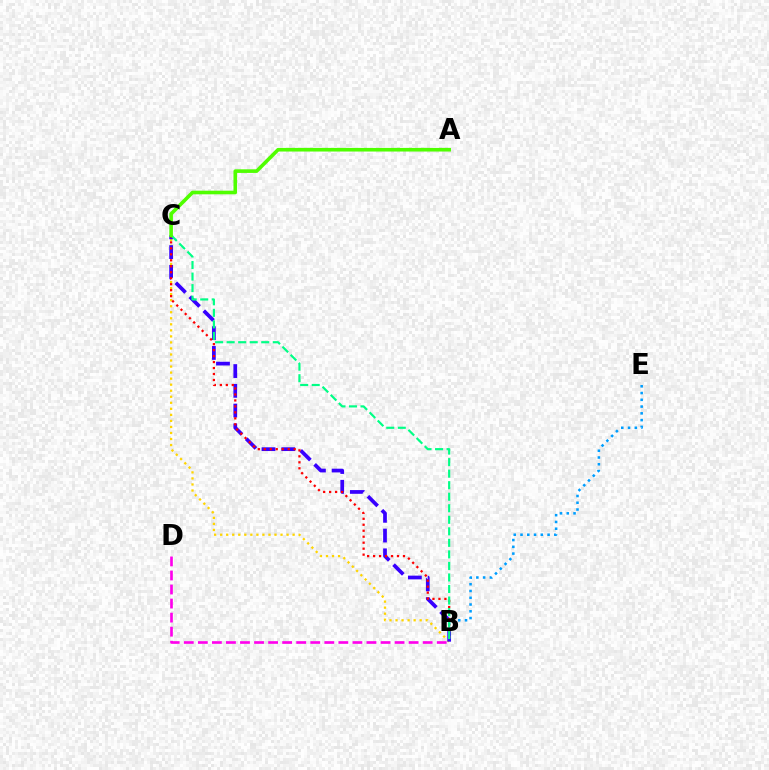{('B', 'C'): [{'color': '#ffd500', 'line_style': 'dotted', 'thickness': 1.64}, {'color': '#3700ff', 'line_style': 'dashed', 'thickness': 2.68}, {'color': '#ff0000', 'line_style': 'dotted', 'thickness': 1.62}, {'color': '#00ff86', 'line_style': 'dashed', 'thickness': 1.57}], ('B', 'E'): [{'color': '#009eff', 'line_style': 'dotted', 'thickness': 1.84}], ('B', 'D'): [{'color': '#ff00ed', 'line_style': 'dashed', 'thickness': 1.91}], ('A', 'C'): [{'color': '#4fff00', 'line_style': 'solid', 'thickness': 2.6}]}